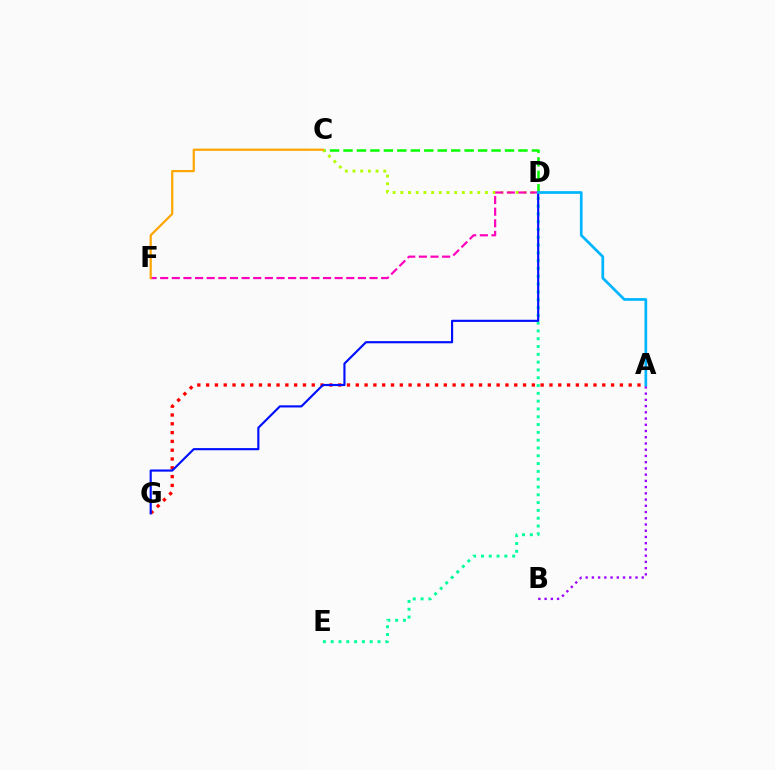{('A', 'G'): [{'color': '#ff0000', 'line_style': 'dotted', 'thickness': 2.39}], ('A', 'B'): [{'color': '#9b00ff', 'line_style': 'dotted', 'thickness': 1.69}], ('D', 'E'): [{'color': '#00ff9d', 'line_style': 'dotted', 'thickness': 2.12}], ('C', 'D'): [{'color': '#08ff00', 'line_style': 'dashed', 'thickness': 1.83}, {'color': '#b3ff00', 'line_style': 'dotted', 'thickness': 2.09}], ('D', 'G'): [{'color': '#0010ff', 'line_style': 'solid', 'thickness': 1.55}], ('D', 'F'): [{'color': '#ff00bd', 'line_style': 'dashed', 'thickness': 1.58}], ('C', 'F'): [{'color': '#ffa500', 'line_style': 'solid', 'thickness': 1.59}], ('A', 'D'): [{'color': '#00b5ff', 'line_style': 'solid', 'thickness': 1.95}]}